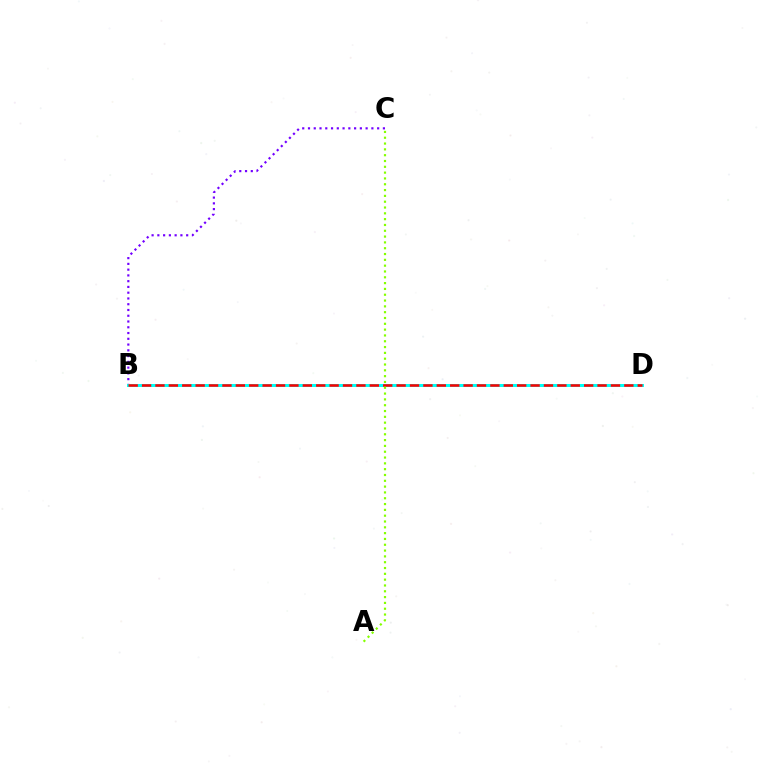{('B', 'C'): [{'color': '#7200ff', 'line_style': 'dotted', 'thickness': 1.57}], ('B', 'D'): [{'color': '#00fff6', 'line_style': 'solid', 'thickness': 2.16}, {'color': '#ff0000', 'line_style': 'dashed', 'thickness': 1.82}], ('A', 'C'): [{'color': '#84ff00', 'line_style': 'dotted', 'thickness': 1.58}]}